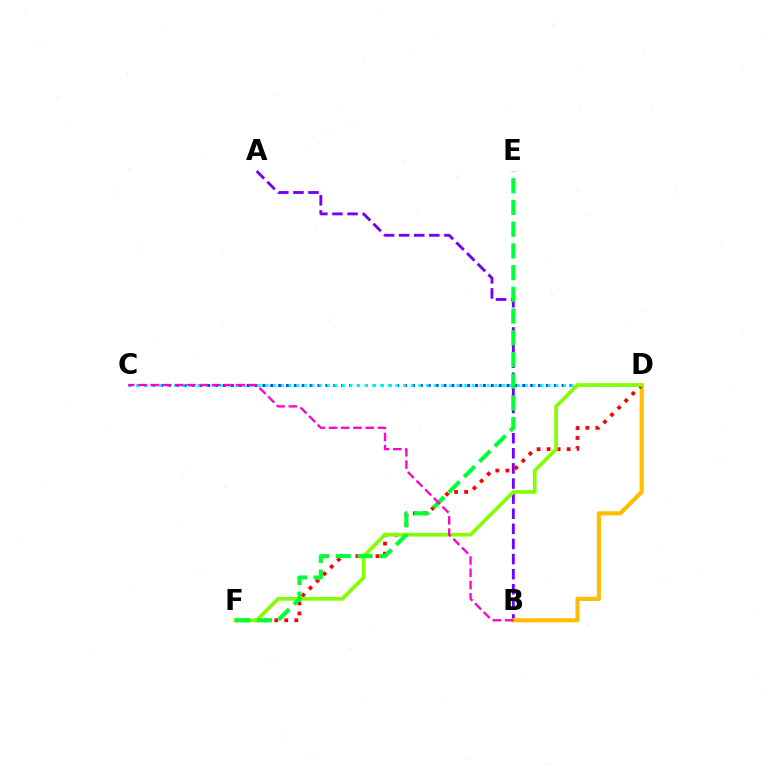{('A', 'B'): [{'color': '#7200ff', 'line_style': 'dashed', 'thickness': 2.05}], ('C', 'D'): [{'color': '#004bff', 'line_style': 'dotted', 'thickness': 2.14}, {'color': '#00fff6', 'line_style': 'dotted', 'thickness': 2.07}], ('B', 'D'): [{'color': '#ffbd00', 'line_style': 'solid', 'thickness': 2.97}], ('D', 'F'): [{'color': '#ff0000', 'line_style': 'dotted', 'thickness': 2.72}, {'color': '#84ff00', 'line_style': 'solid', 'thickness': 2.65}], ('E', 'F'): [{'color': '#00ff39', 'line_style': 'dashed', 'thickness': 2.95}], ('B', 'C'): [{'color': '#ff00cf', 'line_style': 'dashed', 'thickness': 1.66}]}